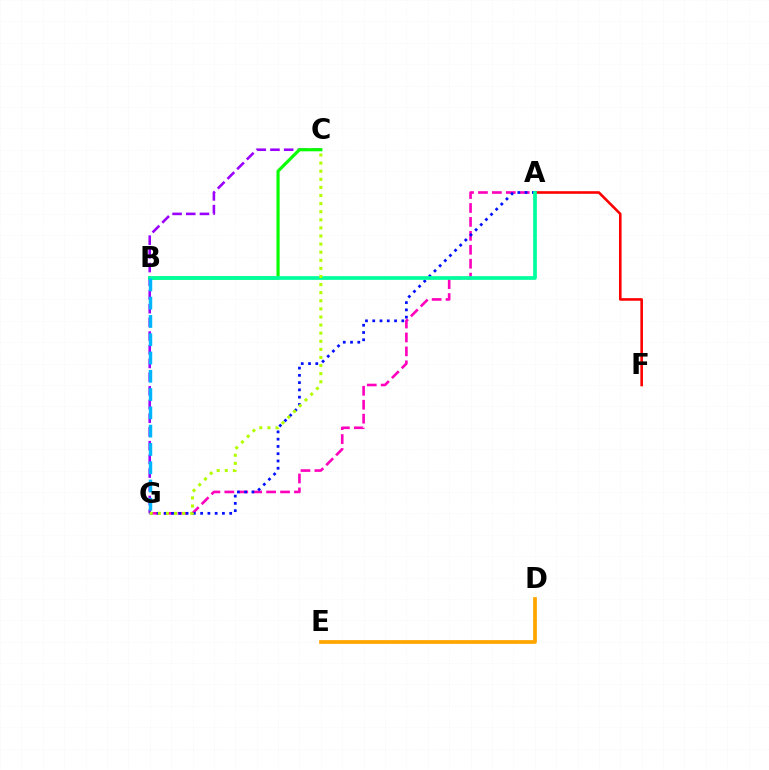{('A', 'F'): [{'color': '#ff0000', 'line_style': 'solid', 'thickness': 1.87}], ('A', 'G'): [{'color': '#ff00bd', 'line_style': 'dashed', 'thickness': 1.89}, {'color': '#0010ff', 'line_style': 'dotted', 'thickness': 1.97}], ('C', 'G'): [{'color': '#9b00ff', 'line_style': 'dashed', 'thickness': 1.86}, {'color': '#b3ff00', 'line_style': 'dotted', 'thickness': 2.2}], ('B', 'C'): [{'color': '#08ff00', 'line_style': 'solid', 'thickness': 2.27}], ('A', 'B'): [{'color': '#00ff9d', 'line_style': 'solid', 'thickness': 2.66}], ('B', 'G'): [{'color': '#00b5ff', 'line_style': 'dashed', 'thickness': 2.48}], ('D', 'E'): [{'color': '#ffa500', 'line_style': 'solid', 'thickness': 2.68}]}